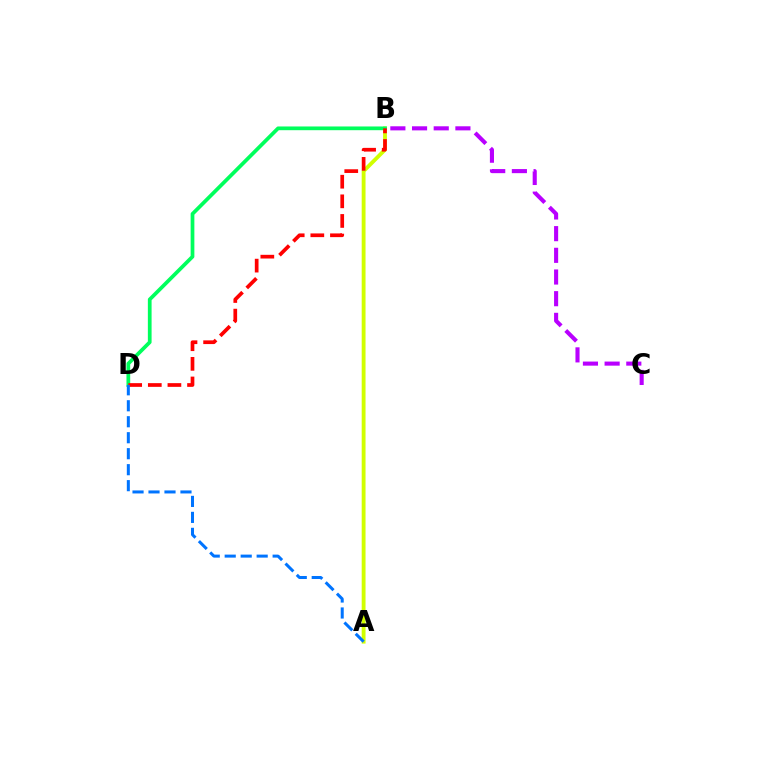{('A', 'B'): [{'color': '#d1ff00', 'line_style': 'solid', 'thickness': 2.77}], ('B', 'D'): [{'color': '#00ff5c', 'line_style': 'solid', 'thickness': 2.69}, {'color': '#ff0000', 'line_style': 'dashed', 'thickness': 2.67}], ('A', 'D'): [{'color': '#0074ff', 'line_style': 'dashed', 'thickness': 2.17}], ('B', 'C'): [{'color': '#b900ff', 'line_style': 'dashed', 'thickness': 2.95}]}